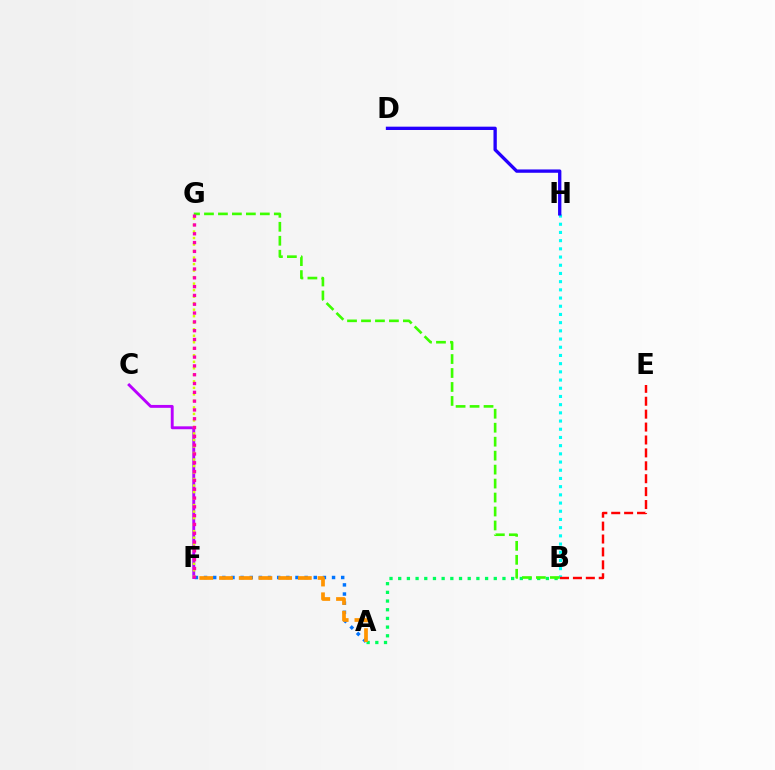{('C', 'F'): [{'color': '#b900ff', 'line_style': 'solid', 'thickness': 2.08}], ('A', 'B'): [{'color': '#00ff5c', 'line_style': 'dotted', 'thickness': 2.36}], ('A', 'F'): [{'color': '#0074ff', 'line_style': 'dotted', 'thickness': 2.48}, {'color': '#ff9400', 'line_style': 'dashed', 'thickness': 2.68}], ('B', 'H'): [{'color': '#00fff6', 'line_style': 'dotted', 'thickness': 2.23}], ('B', 'E'): [{'color': '#ff0000', 'line_style': 'dashed', 'thickness': 1.75}], ('B', 'G'): [{'color': '#3dff00', 'line_style': 'dashed', 'thickness': 1.9}], ('F', 'G'): [{'color': '#d1ff00', 'line_style': 'dotted', 'thickness': 1.77}, {'color': '#ff00ac', 'line_style': 'dotted', 'thickness': 2.39}], ('D', 'H'): [{'color': '#2500ff', 'line_style': 'solid', 'thickness': 2.39}]}